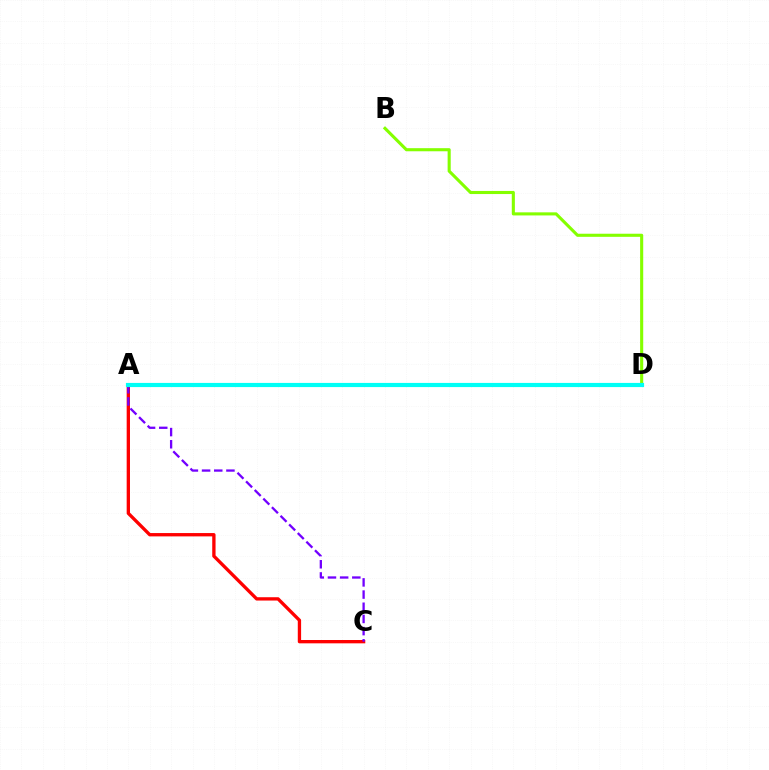{('A', 'C'): [{'color': '#ff0000', 'line_style': 'solid', 'thickness': 2.39}, {'color': '#7200ff', 'line_style': 'dashed', 'thickness': 1.65}], ('B', 'D'): [{'color': '#84ff00', 'line_style': 'solid', 'thickness': 2.23}], ('A', 'D'): [{'color': '#00fff6', 'line_style': 'solid', 'thickness': 3.0}]}